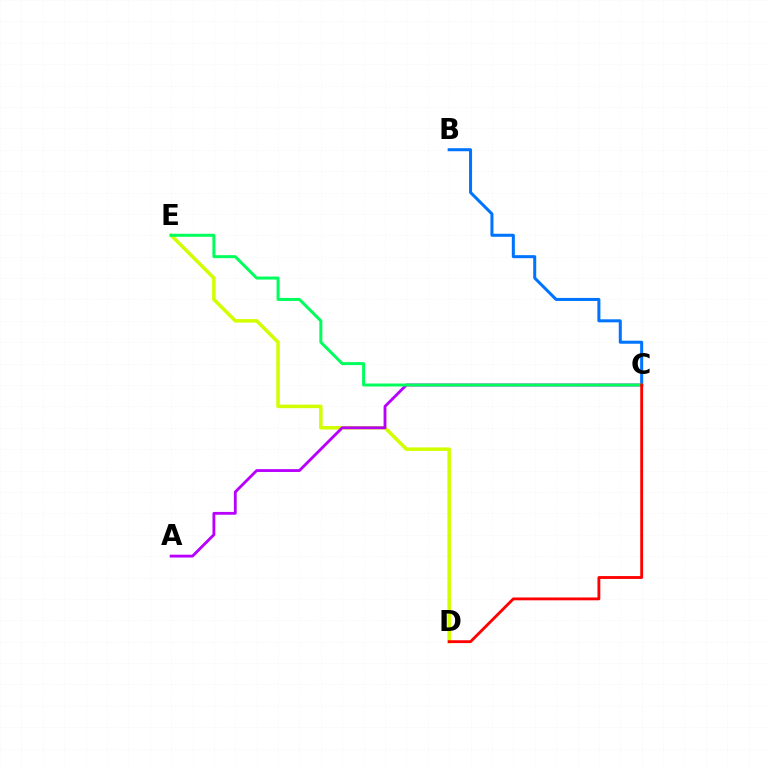{('D', 'E'): [{'color': '#d1ff00', 'line_style': 'solid', 'thickness': 2.54}], ('B', 'C'): [{'color': '#0074ff', 'line_style': 'solid', 'thickness': 2.18}], ('A', 'C'): [{'color': '#b900ff', 'line_style': 'solid', 'thickness': 2.04}], ('C', 'E'): [{'color': '#00ff5c', 'line_style': 'solid', 'thickness': 2.16}], ('C', 'D'): [{'color': '#ff0000', 'line_style': 'solid', 'thickness': 2.04}]}